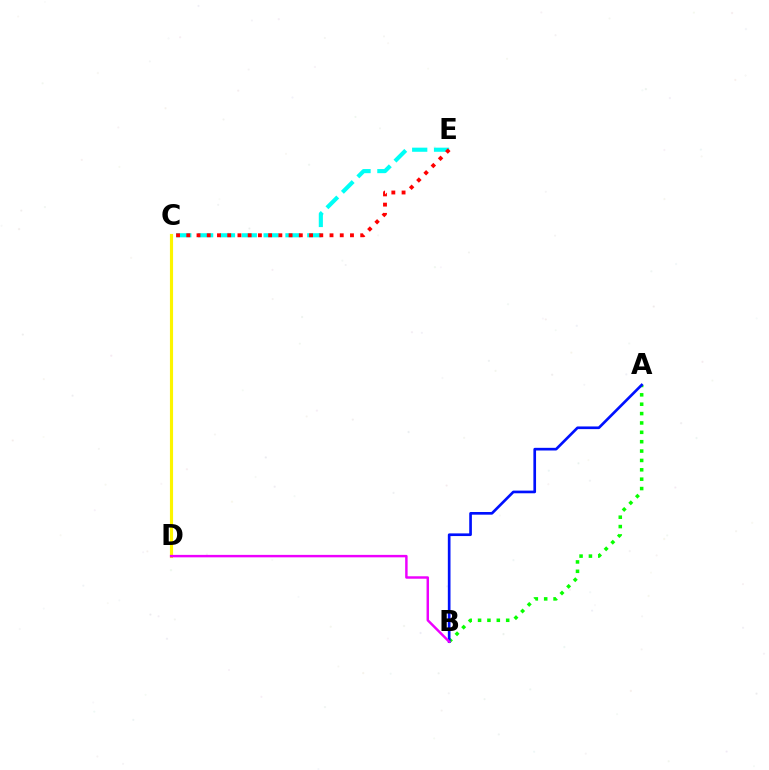{('C', 'D'): [{'color': '#fcf500', 'line_style': 'solid', 'thickness': 2.25}], ('A', 'B'): [{'color': '#08ff00', 'line_style': 'dotted', 'thickness': 2.55}, {'color': '#0010ff', 'line_style': 'solid', 'thickness': 1.92}], ('C', 'E'): [{'color': '#00fff6', 'line_style': 'dashed', 'thickness': 2.97}, {'color': '#ff0000', 'line_style': 'dotted', 'thickness': 2.78}], ('B', 'D'): [{'color': '#ee00ff', 'line_style': 'solid', 'thickness': 1.77}]}